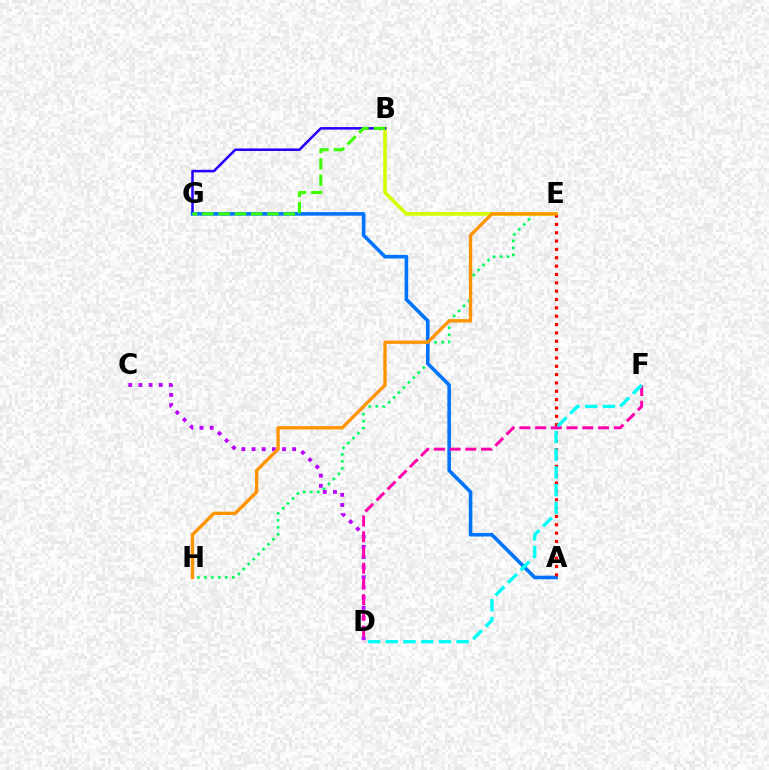{('E', 'H'): [{'color': '#00ff5c', 'line_style': 'dotted', 'thickness': 1.9}, {'color': '#ff9400', 'line_style': 'solid', 'thickness': 2.41}], ('B', 'E'): [{'color': '#d1ff00', 'line_style': 'solid', 'thickness': 2.59}], ('B', 'G'): [{'color': '#2500ff', 'line_style': 'solid', 'thickness': 1.83}, {'color': '#3dff00', 'line_style': 'dashed', 'thickness': 2.21}], ('C', 'D'): [{'color': '#b900ff', 'line_style': 'dotted', 'thickness': 2.76}], ('A', 'G'): [{'color': '#0074ff', 'line_style': 'solid', 'thickness': 2.59}], ('A', 'E'): [{'color': '#ff0000', 'line_style': 'dotted', 'thickness': 2.27}], ('D', 'F'): [{'color': '#ff00ac', 'line_style': 'dashed', 'thickness': 2.14}, {'color': '#00fff6', 'line_style': 'dashed', 'thickness': 2.41}]}